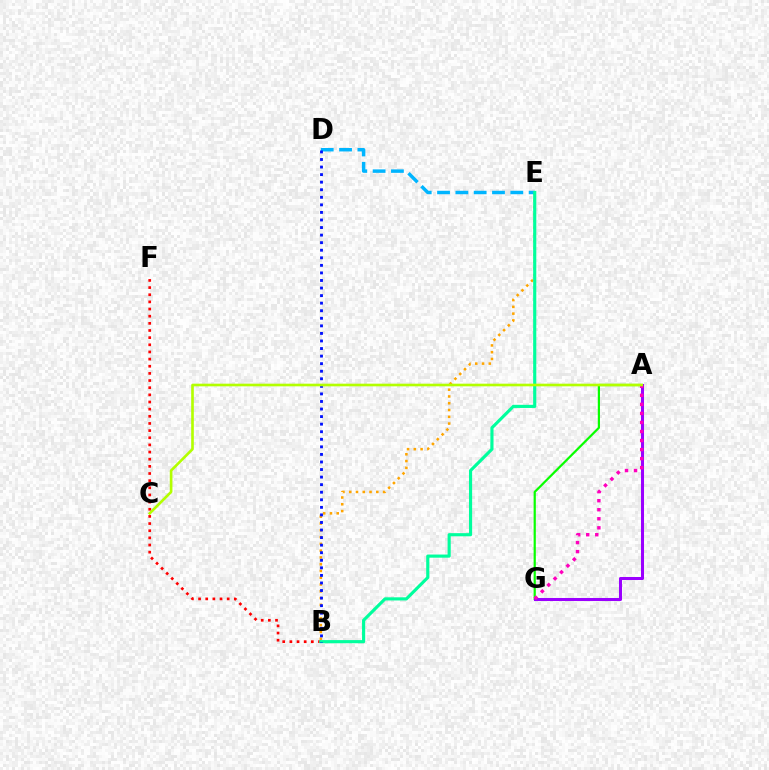{('B', 'F'): [{'color': '#ff0000', 'line_style': 'dotted', 'thickness': 1.94}], ('A', 'G'): [{'color': '#08ff00', 'line_style': 'solid', 'thickness': 1.59}, {'color': '#9b00ff', 'line_style': 'solid', 'thickness': 2.18}, {'color': '#ff00bd', 'line_style': 'dotted', 'thickness': 2.46}], ('B', 'E'): [{'color': '#ffa500', 'line_style': 'dotted', 'thickness': 1.84}, {'color': '#00ff9d', 'line_style': 'solid', 'thickness': 2.26}], ('D', 'E'): [{'color': '#00b5ff', 'line_style': 'dashed', 'thickness': 2.49}], ('B', 'D'): [{'color': '#0010ff', 'line_style': 'dotted', 'thickness': 2.05}], ('A', 'C'): [{'color': '#b3ff00', 'line_style': 'solid', 'thickness': 1.9}]}